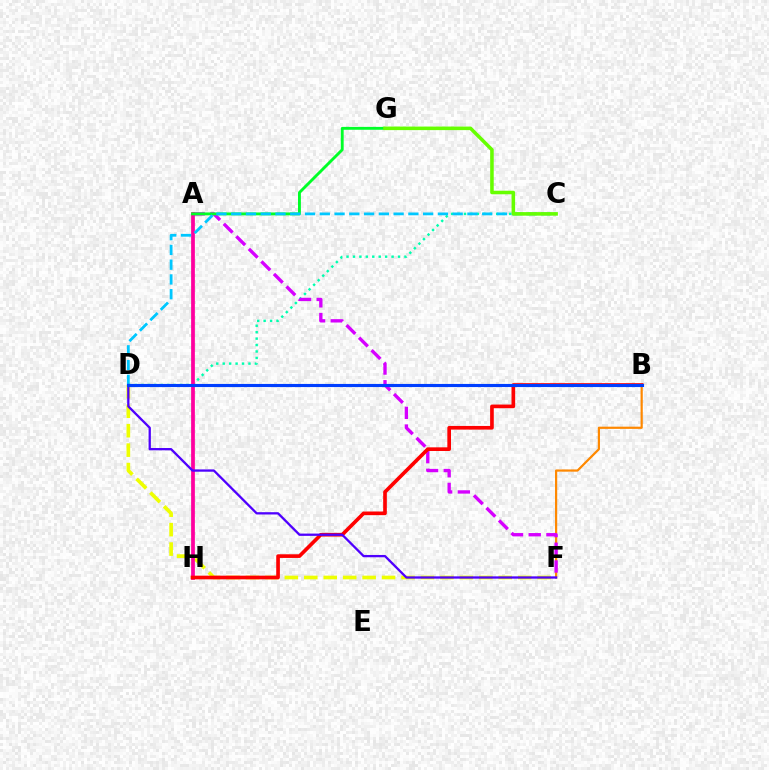{('C', 'D'): [{'color': '#00ffaf', 'line_style': 'dotted', 'thickness': 1.75}, {'color': '#00c7ff', 'line_style': 'dashed', 'thickness': 2.01}], ('D', 'F'): [{'color': '#eeff00', 'line_style': 'dashed', 'thickness': 2.64}, {'color': '#4f00ff', 'line_style': 'solid', 'thickness': 1.65}], ('B', 'F'): [{'color': '#ff8800', 'line_style': 'solid', 'thickness': 1.58}], ('A', 'F'): [{'color': '#d600ff', 'line_style': 'dashed', 'thickness': 2.41}], ('A', 'H'): [{'color': '#ff00a0', 'line_style': 'solid', 'thickness': 2.7}], ('A', 'G'): [{'color': '#00ff27', 'line_style': 'solid', 'thickness': 2.07}], ('B', 'H'): [{'color': '#ff0000', 'line_style': 'solid', 'thickness': 2.63}], ('B', 'D'): [{'color': '#003fff', 'line_style': 'solid', 'thickness': 2.25}], ('C', 'G'): [{'color': '#66ff00', 'line_style': 'solid', 'thickness': 2.56}]}